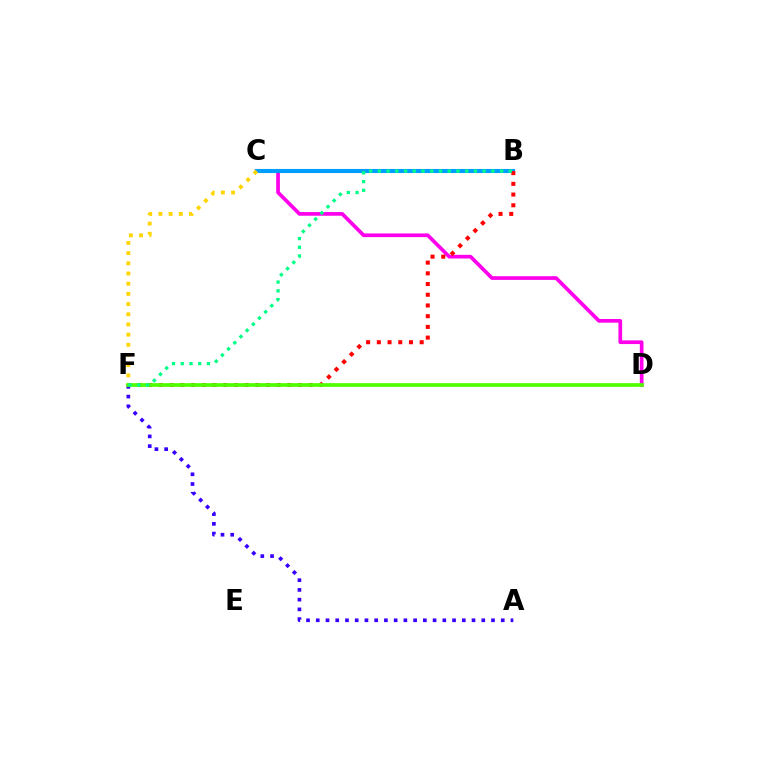{('C', 'D'): [{'color': '#ff00ed', 'line_style': 'solid', 'thickness': 2.66}], ('B', 'C'): [{'color': '#009eff', 'line_style': 'solid', 'thickness': 2.94}], ('B', 'F'): [{'color': '#ff0000', 'line_style': 'dotted', 'thickness': 2.91}, {'color': '#00ff86', 'line_style': 'dotted', 'thickness': 2.37}], ('A', 'F'): [{'color': '#3700ff', 'line_style': 'dotted', 'thickness': 2.65}], ('C', 'F'): [{'color': '#ffd500', 'line_style': 'dotted', 'thickness': 2.77}], ('D', 'F'): [{'color': '#4fff00', 'line_style': 'solid', 'thickness': 2.66}]}